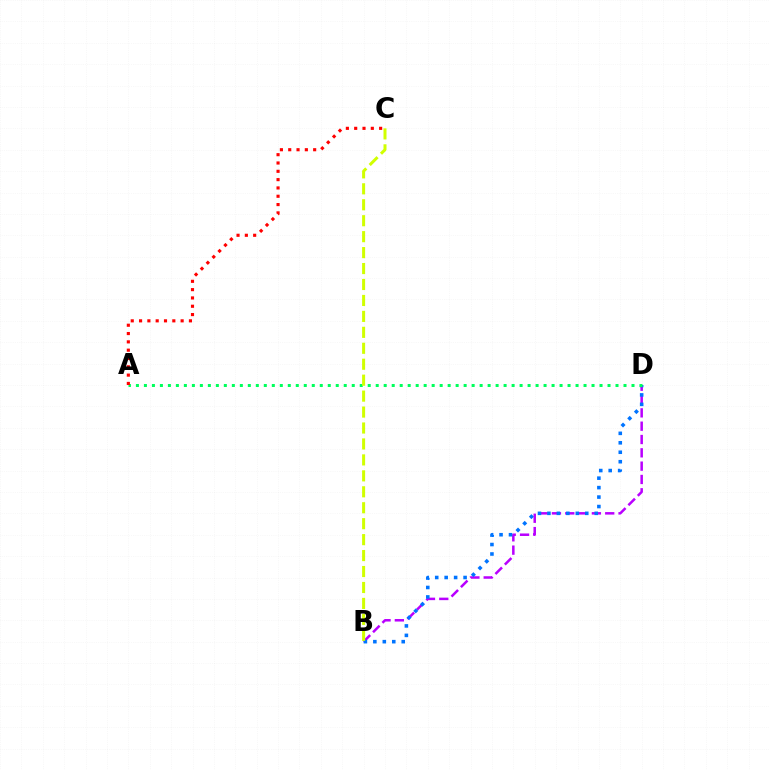{('B', 'D'): [{'color': '#b900ff', 'line_style': 'dashed', 'thickness': 1.81}, {'color': '#0074ff', 'line_style': 'dotted', 'thickness': 2.57}], ('A', 'D'): [{'color': '#00ff5c', 'line_style': 'dotted', 'thickness': 2.17}], ('B', 'C'): [{'color': '#d1ff00', 'line_style': 'dashed', 'thickness': 2.17}], ('A', 'C'): [{'color': '#ff0000', 'line_style': 'dotted', 'thickness': 2.26}]}